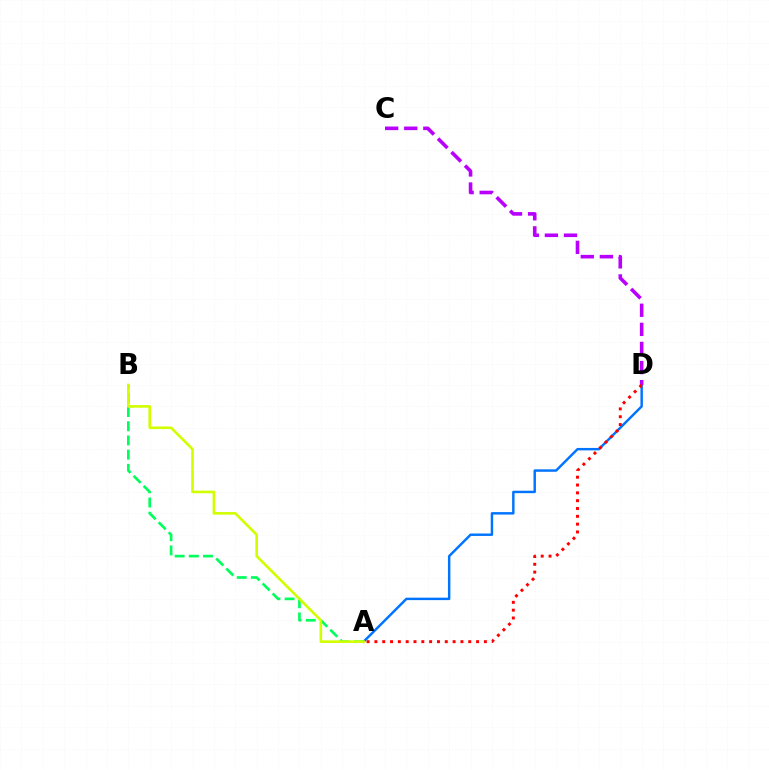{('A', 'D'): [{'color': '#0074ff', 'line_style': 'solid', 'thickness': 1.76}, {'color': '#ff0000', 'line_style': 'dotted', 'thickness': 2.12}], ('A', 'B'): [{'color': '#00ff5c', 'line_style': 'dashed', 'thickness': 1.93}, {'color': '#d1ff00', 'line_style': 'solid', 'thickness': 1.89}], ('C', 'D'): [{'color': '#b900ff', 'line_style': 'dashed', 'thickness': 2.59}]}